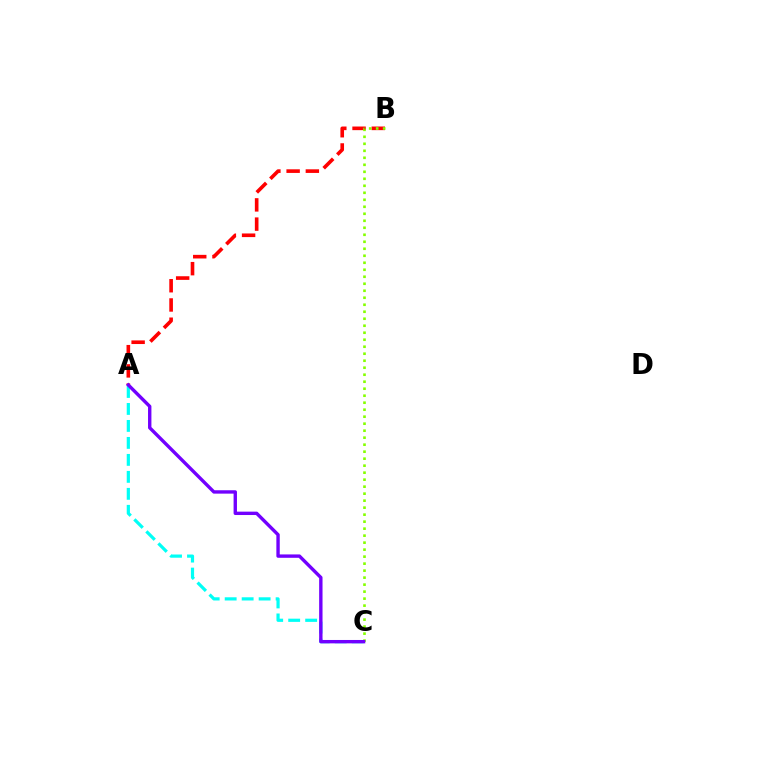{('A', 'C'): [{'color': '#00fff6', 'line_style': 'dashed', 'thickness': 2.31}, {'color': '#7200ff', 'line_style': 'solid', 'thickness': 2.43}], ('A', 'B'): [{'color': '#ff0000', 'line_style': 'dashed', 'thickness': 2.61}], ('B', 'C'): [{'color': '#84ff00', 'line_style': 'dotted', 'thickness': 1.9}]}